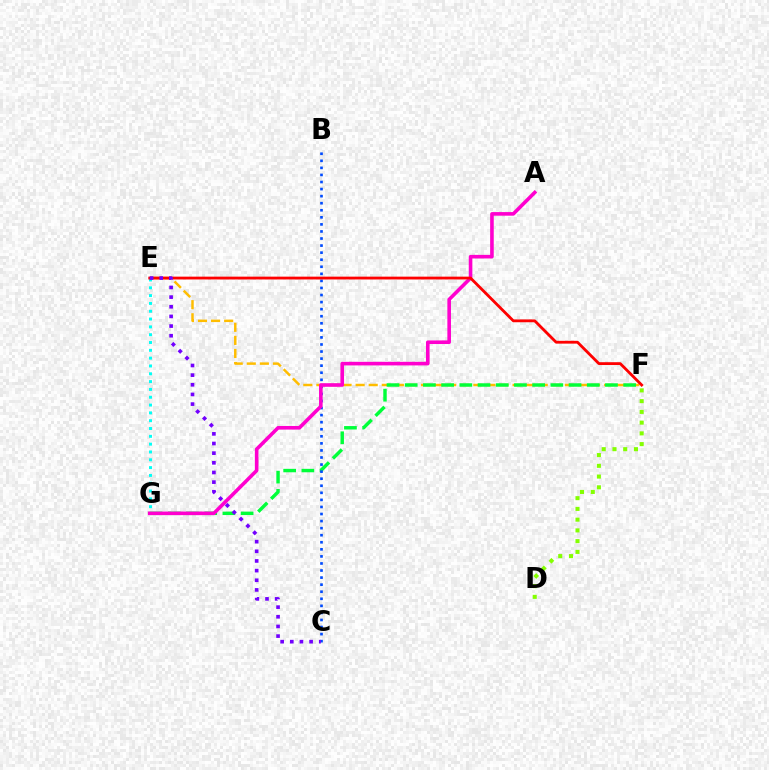{('D', 'F'): [{'color': '#84ff00', 'line_style': 'dotted', 'thickness': 2.92}], ('E', 'F'): [{'color': '#ffbd00', 'line_style': 'dashed', 'thickness': 1.78}, {'color': '#ff0000', 'line_style': 'solid', 'thickness': 2.03}], ('F', 'G'): [{'color': '#00ff39', 'line_style': 'dashed', 'thickness': 2.47}], ('B', 'C'): [{'color': '#004bff', 'line_style': 'dotted', 'thickness': 1.92}], ('E', 'G'): [{'color': '#00fff6', 'line_style': 'dotted', 'thickness': 2.12}], ('A', 'G'): [{'color': '#ff00cf', 'line_style': 'solid', 'thickness': 2.59}], ('C', 'E'): [{'color': '#7200ff', 'line_style': 'dotted', 'thickness': 2.62}]}